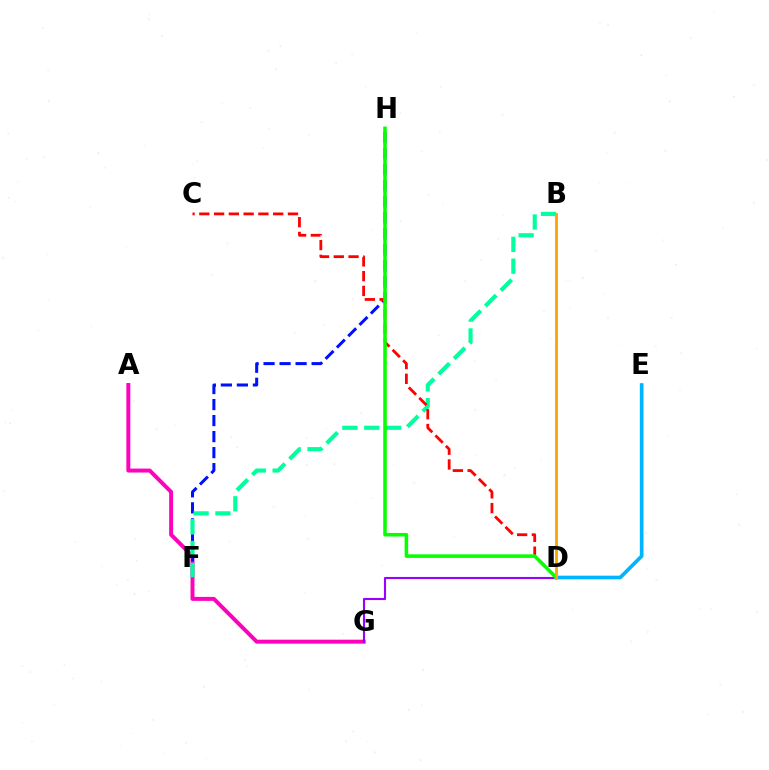{('A', 'G'): [{'color': '#ff00bd', 'line_style': 'solid', 'thickness': 2.85}], ('F', 'H'): [{'color': '#0010ff', 'line_style': 'dashed', 'thickness': 2.18}], ('D', 'G'): [{'color': '#9b00ff', 'line_style': 'solid', 'thickness': 1.52}], ('D', 'E'): [{'color': '#00b5ff', 'line_style': 'solid', 'thickness': 2.64}], ('B', 'D'): [{'color': '#b3ff00', 'line_style': 'solid', 'thickness': 2.05}, {'color': '#ffa500', 'line_style': 'solid', 'thickness': 1.94}], ('B', 'F'): [{'color': '#00ff9d', 'line_style': 'dashed', 'thickness': 2.97}], ('C', 'D'): [{'color': '#ff0000', 'line_style': 'dashed', 'thickness': 2.01}], ('D', 'H'): [{'color': '#08ff00', 'line_style': 'solid', 'thickness': 2.56}]}